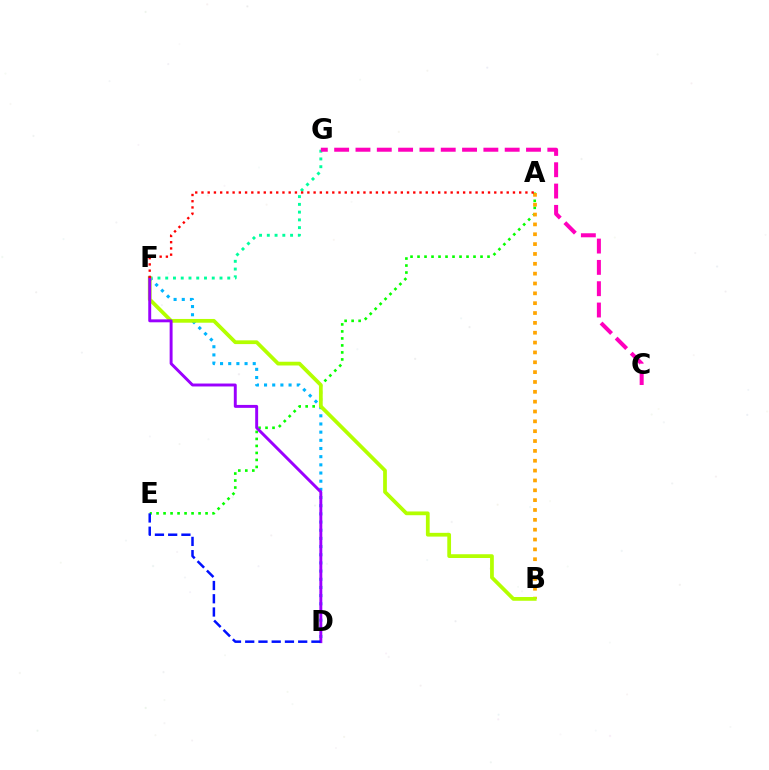{('A', 'E'): [{'color': '#08ff00', 'line_style': 'dotted', 'thickness': 1.9}], ('F', 'G'): [{'color': '#00ff9d', 'line_style': 'dotted', 'thickness': 2.11}], ('C', 'G'): [{'color': '#ff00bd', 'line_style': 'dashed', 'thickness': 2.9}], ('A', 'B'): [{'color': '#ffa500', 'line_style': 'dotted', 'thickness': 2.68}], ('D', 'F'): [{'color': '#00b5ff', 'line_style': 'dotted', 'thickness': 2.22}, {'color': '#9b00ff', 'line_style': 'solid', 'thickness': 2.11}], ('B', 'F'): [{'color': '#b3ff00', 'line_style': 'solid', 'thickness': 2.7}], ('D', 'E'): [{'color': '#0010ff', 'line_style': 'dashed', 'thickness': 1.8}], ('A', 'F'): [{'color': '#ff0000', 'line_style': 'dotted', 'thickness': 1.69}]}